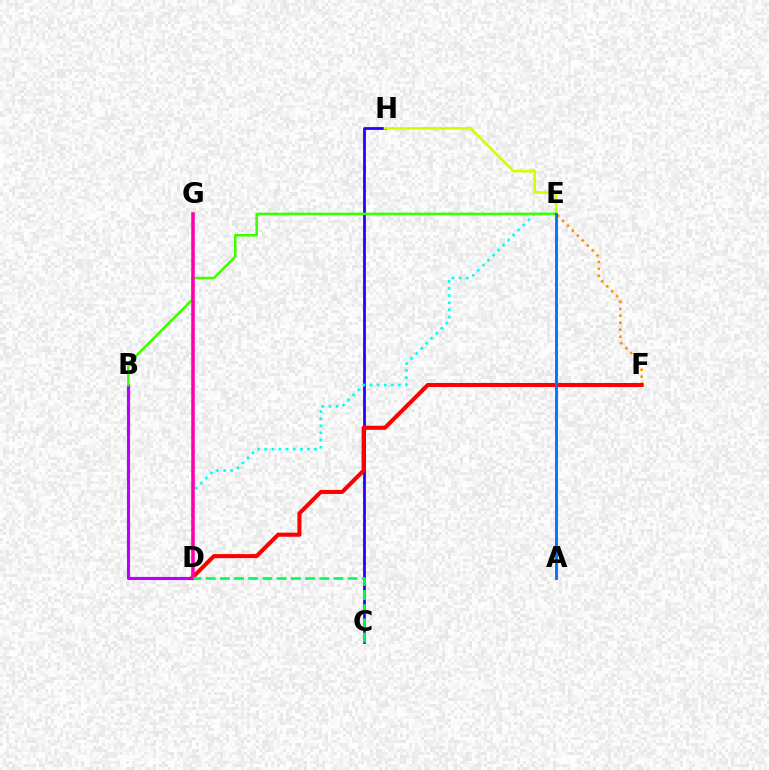{('C', 'H'): [{'color': '#2500ff', 'line_style': 'solid', 'thickness': 1.98}], ('B', 'D'): [{'color': '#b900ff', 'line_style': 'solid', 'thickness': 2.26}], ('E', 'H'): [{'color': '#d1ff00', 'line_style': 'solid', 'thickness': 1.92}], ('E', 'F'): [{'color': '#ff9400', 'line_style': 'dotted', 'thickness': 1.9}], ('D', 'F'): [{'color': '#ff0000', 'line_style': 'solid', 'thickness': 2.91}], ('D', 'E'): [{'color': '#00fff6', 'line_style': 'dotted', 'thickness': 1.94}], ('B', 'E'): [{'color': '#3dff00', 'line_style': 'solid', 'thickness': 1.83}], ('D', 'G'): [{'color': '#ff00ac', 'line_style': 'solid', 'thickness': 2.56}], ('C', 'D'): [{'color': '#00ff5c', 'line_style': 'dashed', 'thickness': 1.93}], ('A', 'E'): [{'color': '#0074ff', 'line_style': 'solid', 'thickness': 2.07}]}